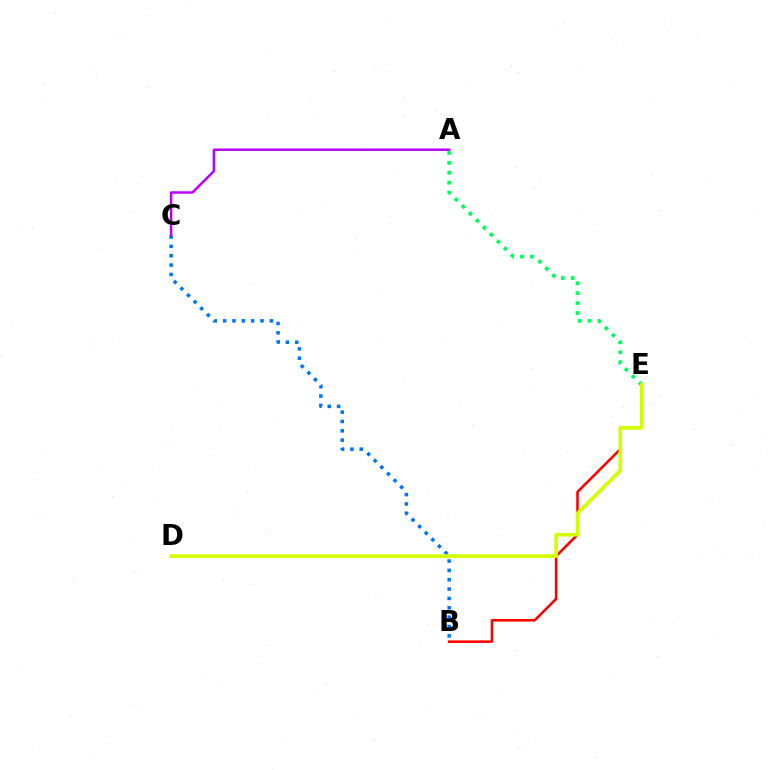{('B', 'C'): [{'color': '#0074ff', 'line_style': 'dotted', 'thickness': 2.54}], ('B', 'E'): [{'color': '#ff0000', 'line_style': 'solid', 'thickness': 1.85}], ('A', 'C'): [{'color': '#b900ff', 'line_style': 'solid', 'thickness': 1.79}], ('A', 'E'): [{'color': '#00ff5c', 'line_style': 'dotted', 'thickness': 2.7}], ('D', 'E'): [{'color': '#d1ff00', 'line_style': 'solid', 'thickness': 2.63}]}